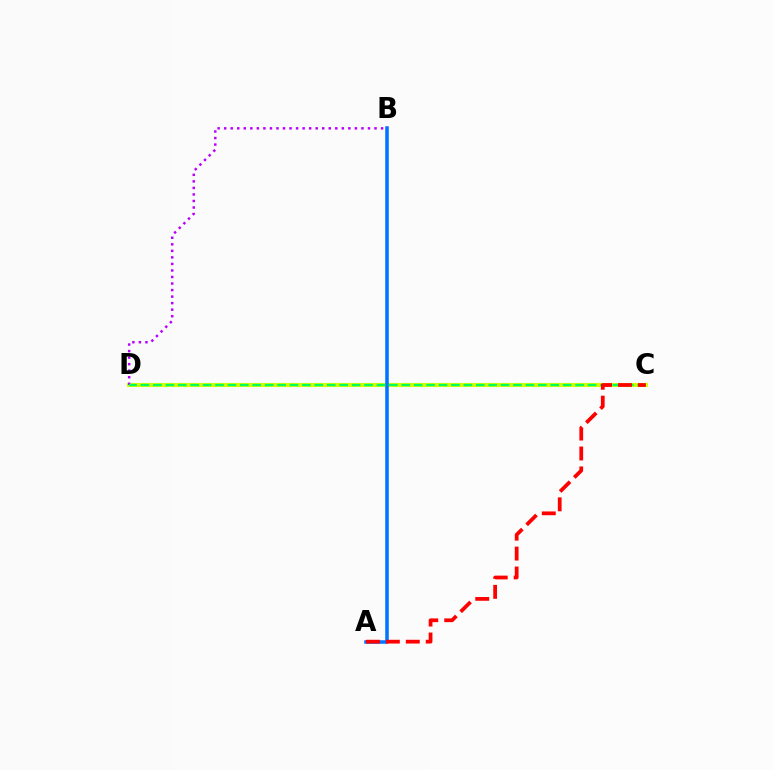{('C', 'D'): [{'color': '#d1ff00', 'line_style': 'solid', 'thickness': 2.92}, {'color': '#00ff5c', 'line_style': 'dashed', 'thickness': 1.69}], ('A', 'B'): [{'color': '#0074ff', 'line_style': 'solid', 'thickness': 2.54}], ('B', 'D'): [{'color': '#b900ff', 'line_style': 'dotted', 'thickness': 1.78}], ('A', 'C'): [{'color': '#ff0000', 'line_style': 'dashed', 'thickness': 2.71}]}